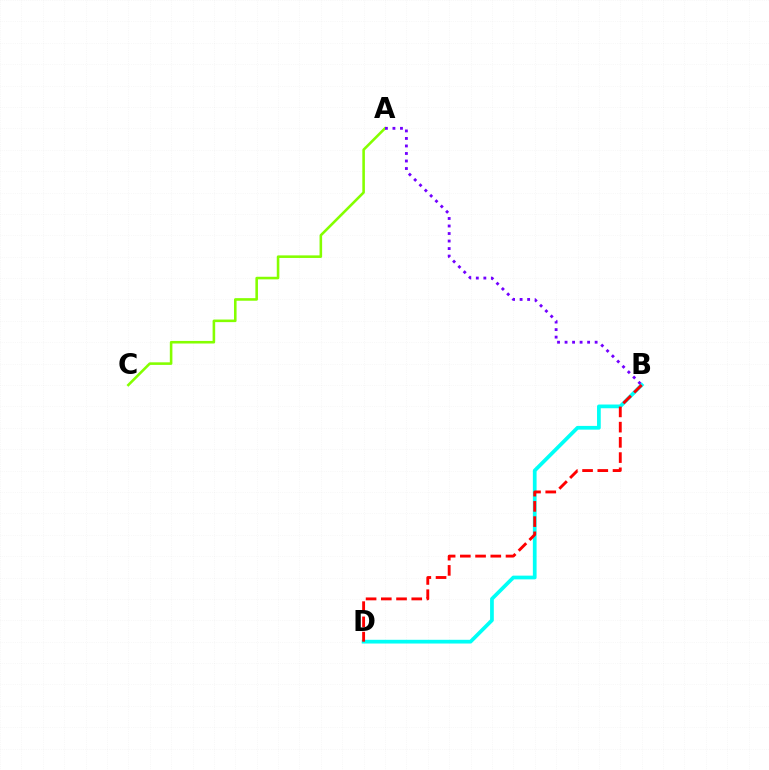{('A', 'C'): [{'color': '#84ff00', 'line_style': 'solid', 'thickness': 1.86}], ('B', 'D'): [{'color': '#00fff6', 'line_style': 'solid', 'thickness': 2.69}, {'color': '#ff0000', 'line_style': 'dashed', 'thickness': 2.07}], ('A', 'B'): [{'color': '#7200ff', 'line_style': 'dotted', 'thickness': 2.04}]}